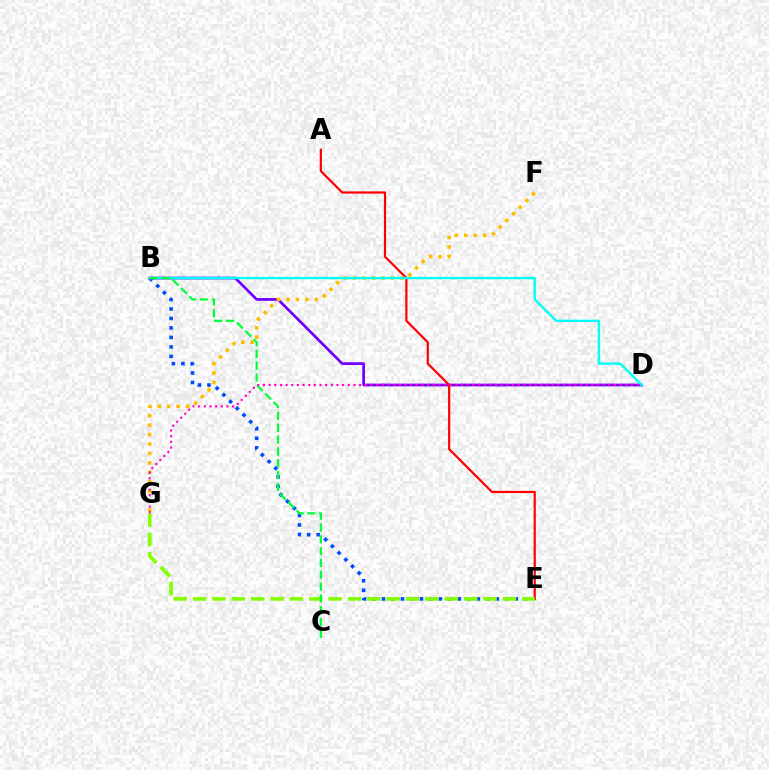{('B', 'E'): [{'color': '#004bff', 'line_style': 'dotted', 'thickness': 2.58}], ('B', 'D'): [{'color': '#7200ff', 'line_style': 'solid', 'thickness': 1.96}, {'color': '#00fff6', 'line_style': 'solid', 'thickness': 1.71}], ('A', 'E'): [{'color': '#ff0000', 'line_style': 'solid', 'thickness': 1.59}], ('F', 'G'): [{'color': '#ffbd00', 'line_style': 'dotted', 'thickness': 2.56}], ('E', 'G'): [{'color': '#84ff00', 'line_style': 'dashed', 'thickness': 2.63}], ('B', 'C'): [{'color': '#00ff39', 'line_style': 'dashed', 'thickness': 1.61}], ('D', 'G'): [{'color': '#ff00cf', 'line_style': 'dotted', 'thickness': 1.54}]}